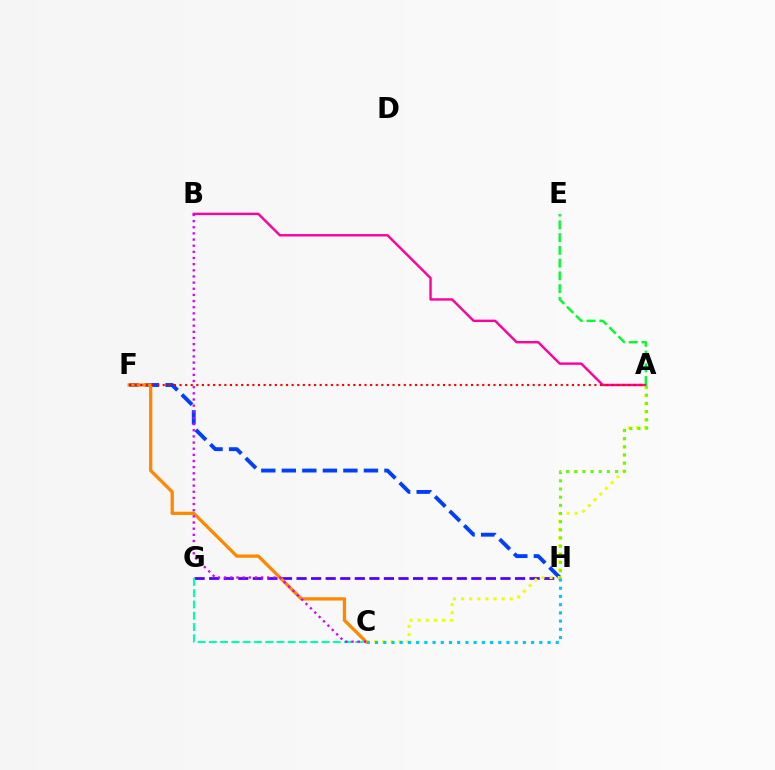{('F', 'H'): [{'color': '#003fff', 'line_style': 'dashed', 'thickness': 2.79}], ('G', 'H'): [{'color': '#4f00ff', 'line_style': 'dashed', 'thickness': 1.98}], ('A', 'C'): [{'color': '#eeff00', 'line_style': 'dotted', 'thickness': 2.2}], ('C', 'H'): [{'color': '#00c7ff', 'line_style': 'dotted', 'thickness': 2.23}], ('C', 'F'): [{'color': '#ff8800', 'line_style': 'solid', 'thickness': 2.36}], ('A', 'B'): [{'color': '#ff00a0', 'line_style': 'solid', 'thickness': 1.73}], ('C', 'G'): [{'color': '#00ffaf', 'line_style': 'dashed', 'thickness': 1.53}], ('A', 'E'): [{'color': '#00ff27', 'line_style': 'dashed', 'thickness': 1.73}], ('B', 'C'): [{'color': '#d600ff', 'line_style': 'dotted', 'thickness': 1.67}], ('A', 'F'): [{'color': '#ff0000', 'line_style': 'dotted', 'thickness': 1.52}], ('A', 'H'): [{'color': '#66ff00', 'line_style': 'dotted', 'thickness': 2.22}]}